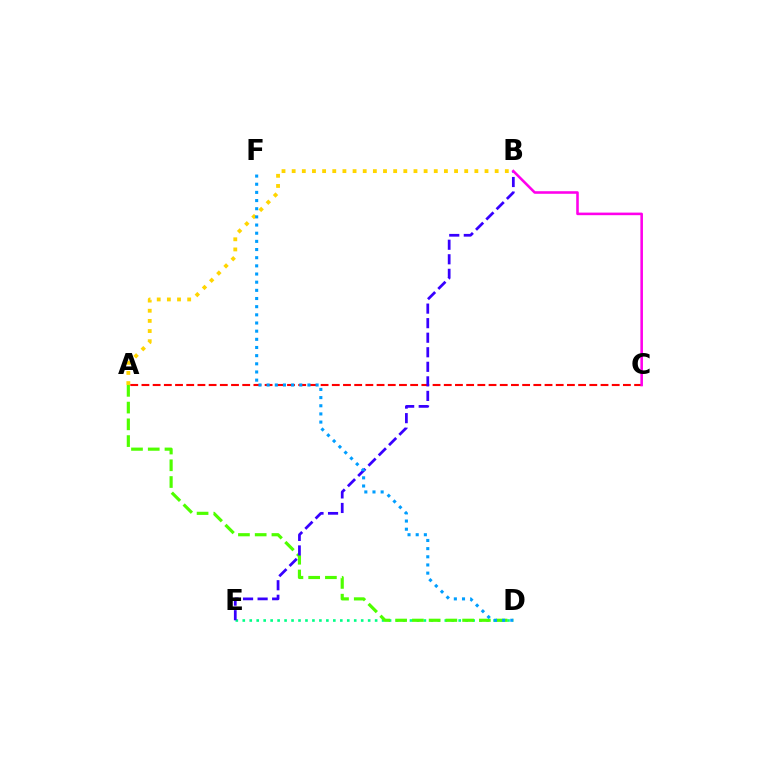{('D', 'E'): [{'color': '#00ff86', 'line_style': 'dotted', 'thickness': 1.89}], ('A', 'D'): [{'color': '#4fff00', 'line_style': 'dashed', 'thickness': 2.27}], ('A', 'B'): [{'color': '#ffd500', 'line_style': 'dotted', 'thickness': 2.76}], ('A', 'C'): [{'color': '#ff0000', 'line_style': 'dashed', 'thickness': 1.52}], ('B', 'E'): [{'color': '#3700ff', 'line_style': 'dashed', 'thickness': 1.98}], ('B', 'C'): [{'color': '#ff00ed', 'line_style': 'solid', 'thickness': 1.86}], ('D', 'F'): [{'color': '#009eff', 'line_style': 'dotted', 'thickness': 2.22}]}